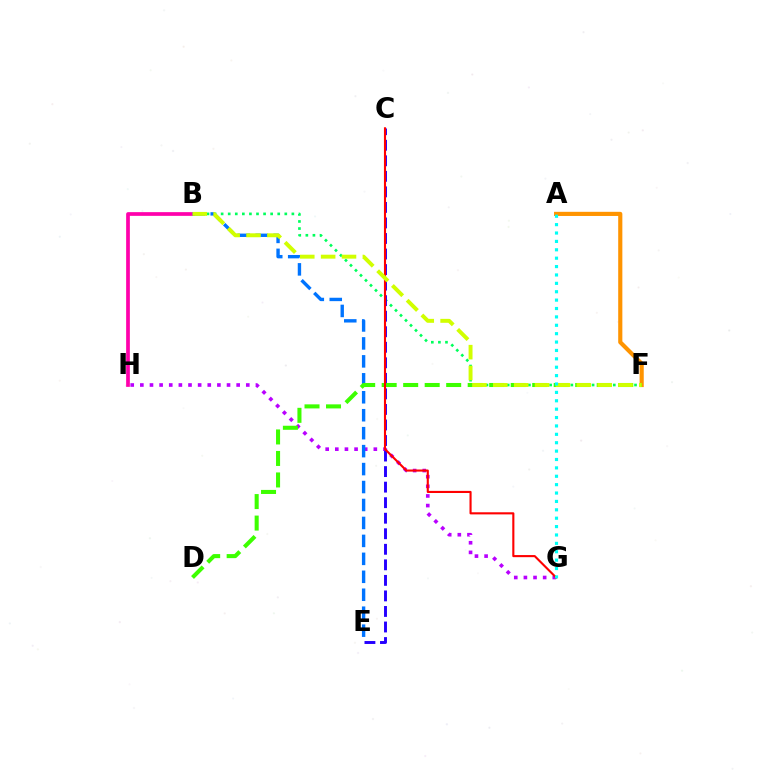{('A', 'F'): [{'color': '#ff9400', 'line_style': 'solid', 'thickness': 2.99}], ('B', 'F'): [{'color': '#00ff5c', 'line_style': 'dotted', 'thickness': 1.92}, {'color': '#d1ff00', 'line_style': 'dashed', 'thickness': 2.83}], ('G', 'H'): [{'color': '#b900ff', 'line_style': 'dotted', 'thickness': 2.62}], ('B', 'H'): [{'color': '#ff00ac', 'line_style': 'solid', 'thickness': 2.67}], ('C', 'E'): [{'color': '#2500ff', 'line_style': 'dashed', 'thickness': 2.11}], ('B', 'E'): [{'color': '#0074ff', 'line_style': 'dashed', 'thickness': 2.44}], ('D', 'F'): [{'color': '#3dff00', 'line_style': 'dashed', 'thickness': 2.92}], ('C', 'G'): [{'color': '#ff0000', 'line_style': 'solid', 'thickness': 1.52}], ('A', 'G'): [{'color': '#00fff6', 'line_style': 'dotted', 'thickness': 2.28}]}